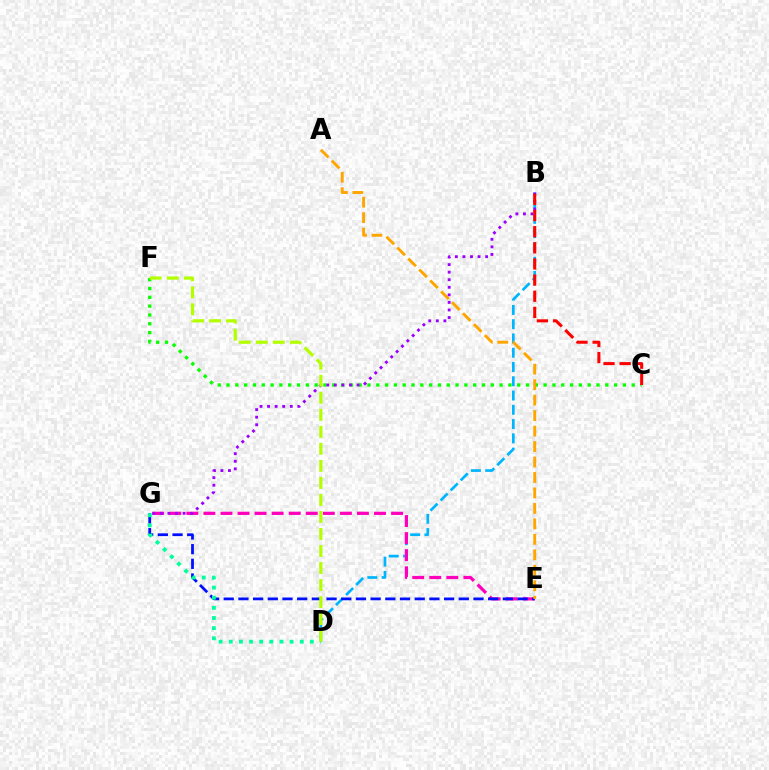{('B', 'D'): [{'color': '#00b5ff', 'line_style': 'dashed', 'thickness': 1.94}], ('E', 'G'): [{'color': '#ff00bd', 'line_style': 'dashed', 'thickness': 2.32}, {'color': '#0010ff', 'line_style': 'dashed', 'thickness': 2.0}], ('C', 'F'): [{'color': '#08ff00', 'line_style': 'dotted', 'thickness': 2.39}], ('D', 'G'): [{'color': '#00ff9d', 'line_style': 'dotted', 'thickness': 2.75}], ('A', 'E'): [{'color': '#ffa500', 'line_style': 'dashed', 'thickness': 2.1}], ('B', 'G'): [{'color': '#9b00ff', 'line_style': 'dotted', 'thickness': 2.05}], ('B', 'C'): [{'color': '#ff0000', 'line_style': 'dashed', 'thickness': 2.19}], ('D', 'F'): [{'color': '#b3ff00', 'line_style': 'dashed', 'thickness': 2.31}]}